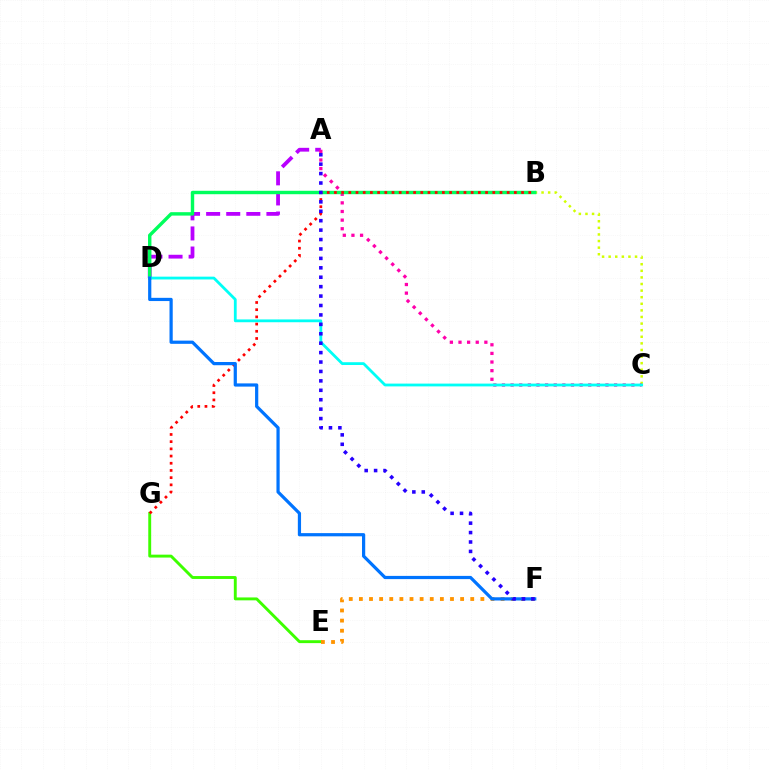{('A', 'D'): [{'color': '#b900ff', 'line_style': 'dashed', 'thickness': 2.73}], ('B', 'C'): [{'color': '#d1ff00', 'line_style': 'dotted', 'thickness': 1.79}], ('A', 'C'): [{'color': '#ff00ac', 'line_style': 'dotted', 'thickness': 2.34}], ('B', 'D'): [{'color': '#00ff5c', 'line_style': 'solid', 'thickness': 2.46}], ('E', 'G'): [{'color': '#3dff00', 'line_style': 'solid', 'thickness': 2.09}], ('C', 'D'): [{'color': '#00fff6', 'line_style': 'solid', 'thickness': 2.01}], ('B', 'G'): [{'color': '#ff0000', 'line_style': 'dotted', 'thickness': 1.96}], ('E', 'F'): [{'color': '#ff9400', 'line_style': 'dotted', 'thickness': 2.75}], ('D', 'F'): [{'color': '#0074ff', 'line_style': 'solid', 'thickness': 2.31}], ('A', 'F'): [{'color': '#2500ff', 'line_style': 'dotted', 'thickness': 2.56}]}